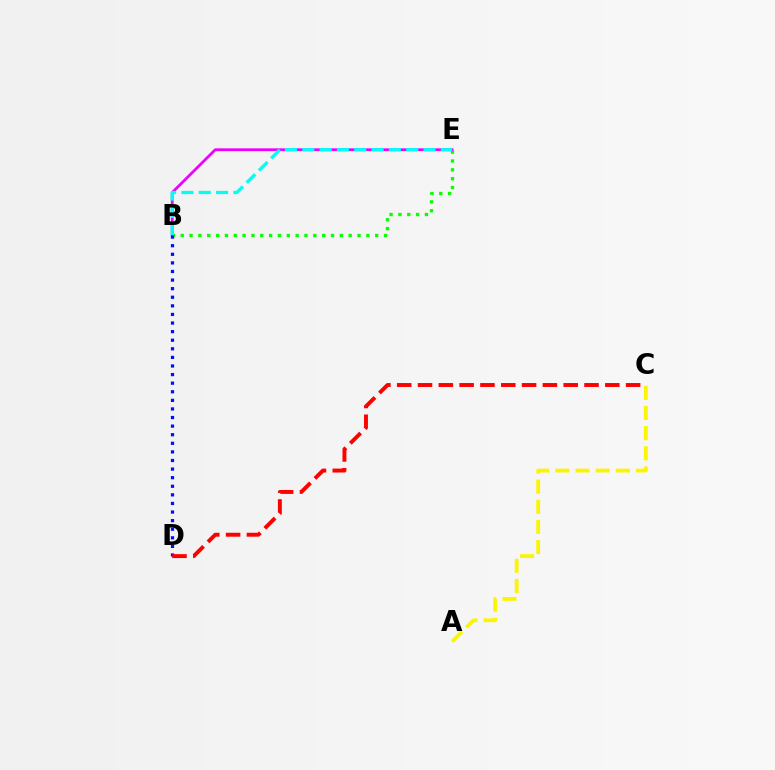{('B', 'E'): [{'color': '#08ff00', 'line_style': 'dotted', 'thickness': 2.4}, {'color': '#ee00ff', 'line_style': 'solid', 'thickness': 2.0}, {'color': '#00fff6', 'line_style': 'dashed', 'thickness': 2.35}], ('A', 'C'): [{'color': '#fcf500', 'line_style': 'dashed', 'thickness': 2.74}], ('B', 'D'): [{'color': '#0010ff', 'line_style': 'dotted', 'thickness': 2.33}], ('C', 'D'): [{'color': '#ff0000', 'line_style': 'dashed', 'thickness': 2.83}]}